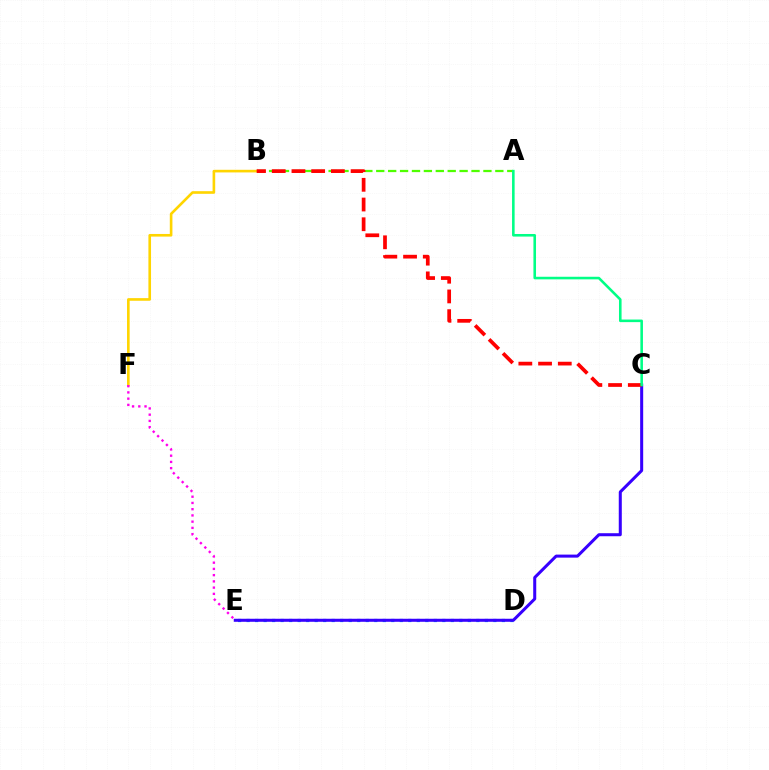{('A', 'B'): [{'color': '#4fff00', 'line_style': 'dashed', 'thickness': 1.62}], ('D', 'E'): [{'color': '#009eff', 'line_style': 'dotted', 'thickness': 2.31}], ('B', 'F'): [{'color': '#ffd500', 'line_style': 'solid', 'thickness': 1.89}], ('C', 'E'): [{'color': '#3700ff', 'line_style': 'solid', 'thickness': 2.18}], ('B', 'C'): [{'color': '#ff0000', 'line_style': 'dashed', 'thickness': 2.68}], ('E', 'F'): [{'color': '#ff00ed', 'line_style': 'dotted', 'thickness': 1.69}], ('A', 'C'): [{'color': '#00ff86', 'line_style': 'solid', 'thickness': 1.86}]}